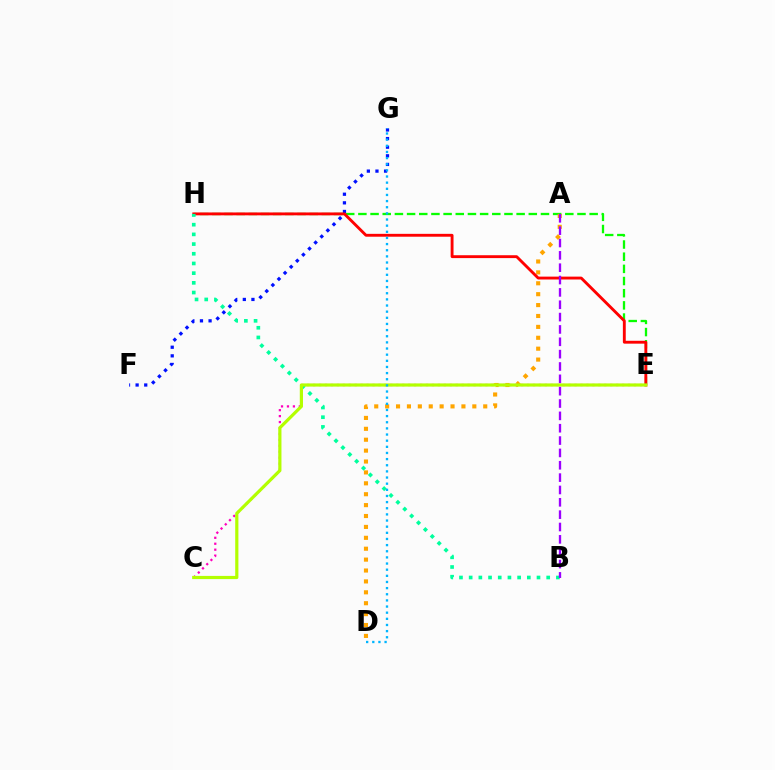{('F', 'G'): [{'color': '#0010ff', 'line_style': 'dotted', 'thickness': 2.34}], ('E', 'H'): [{'color': '#08ff00', 'line_style': 'dashed', 'thickness': 1.65}, {'color': '#ff0000', 'line_style': 'solid', 'thickness': 2.07}], ('A', 'D'): [{'color': '#ffa500', 'line_style': 'dotted', 'thickness': 2.96}], ('C', 'E'): [{'color': '#ff00bd', 'line_style': 'dotted', 'thickness': 1.61}, {'color': '#b3ff00', 'line_style': 'solid', 'thickness': 2.3}], ('B', 'H'): [{'color': '#00ff9d', 'line_style': 'dotted', 'thickness': 2.63}], ('A', 'B'): [{'color': '#9b00ff', 'line_style': 'dashed', 'thickness': 1.68}], ('D', 'G'): [{'color': '#00b5ff', 'line_style': 'dotted', 'thickness': 1.67}]}